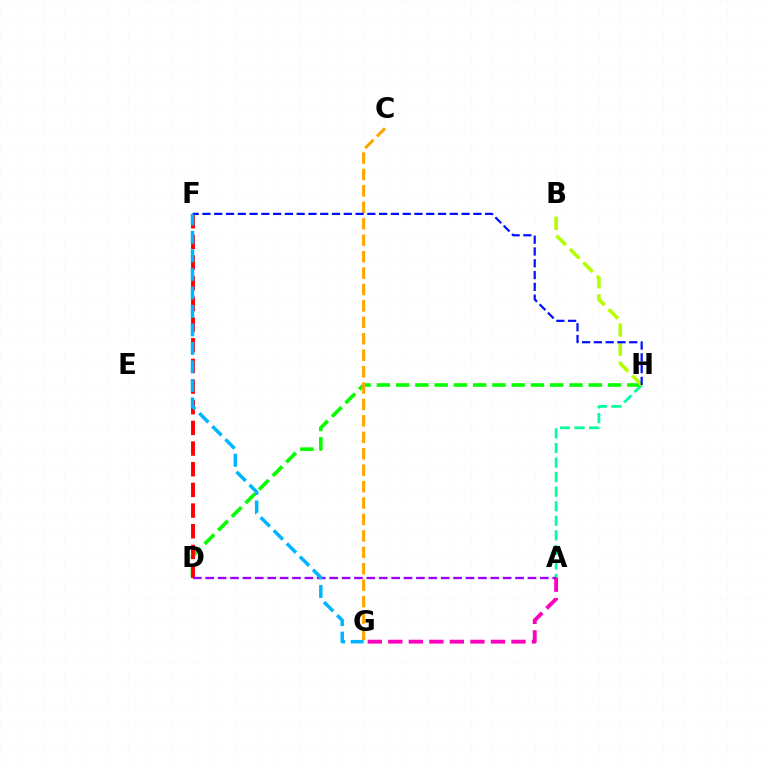{('A', 'H'): [{'color': '#00ff9d', 'line_style': 'dashed', 'thickness': 1.98}], ('D', 'H'): [{'color': '#08ff00', 'line_style': 'dashed', 'thickness': 2.62}], ('C', 'G'): [{'color': '#ffa500', 'line_style': 'dashed', 'thickness': 2.23}], ('A', 'G'): [{'color': '#ff00bd', 'line_style': 'dashed', 'thickness': 2.79}], ('D', 'F'): [{'color': '#ff0000', 'line_style': 'dashed', 'thickness': 2.81}], ('A', 'D'): [{'color': '#9b00ff', 'line_style': 'dashed', 'thickness': 1.68}], ('B', 'H'): [{'color': '#b3ff00', 'line_style': 'dashed', 'thickness': 2.59}], ('F', 'H'): [{'color': '#0010ff', 'line_style': 'dashed', 'thickness': 1.6}], ('F', 'G'): [{'color': '#00b5ff', 'line_style': 'dashed', 'thickness': 2.51}]}